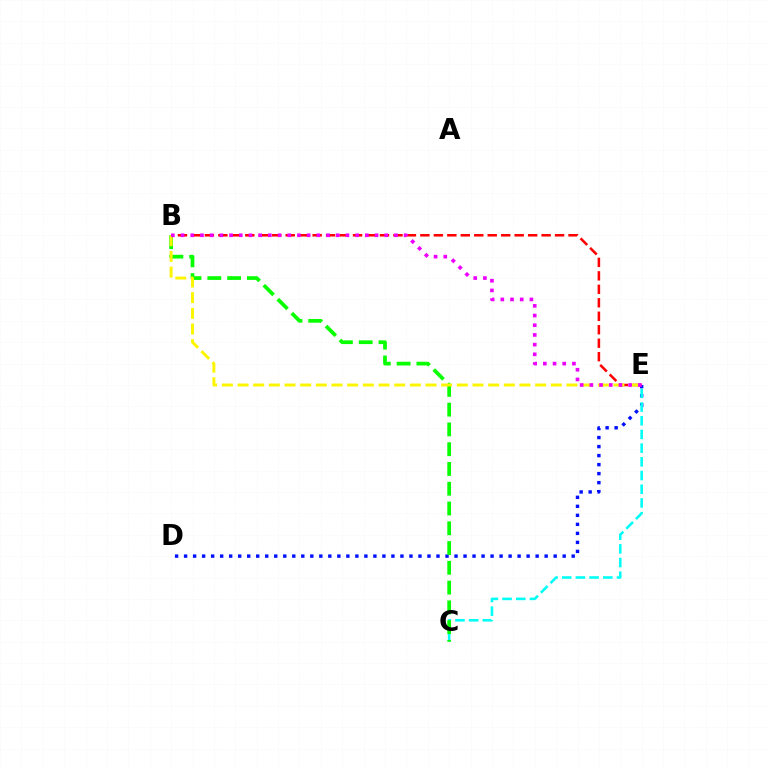{('D', 'E'): [{'color': '#0010ff', 'line_style': 'dotted', 'thickness': 2.45}], ('B', 'E'): [{'color': '#ff0000', 'line_style': 'dashed', 'thickness': 1.83}, {'color': '#fcf500', 'line_style': 'dashed', 'thickness': 2.13}, {'color': '#ee00ff', 'line_style': 'dotted', 'thickness': 2.64}], ('C', 'E'): [{'color': '#00fff6', 'line_style': 'dashed', 'thickness': 1.86}], ('B', 'C'): [{'color': '#08ff00', 'line_style': 'dashed', 'thickness': 2.69}]}